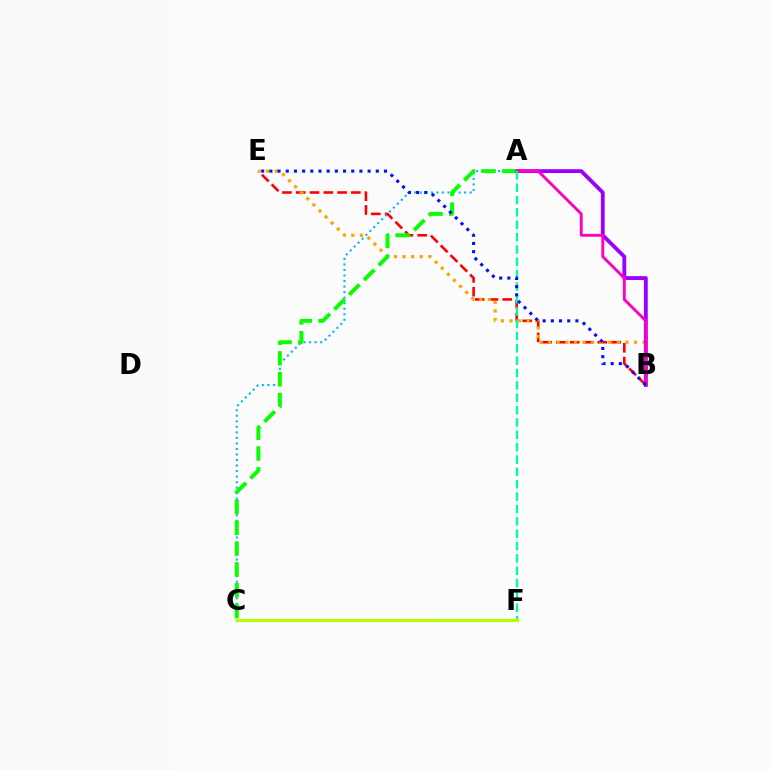{('B', 'E'): [{'color': '#ff0000', 'line_style': 'dashed', 'thickness': 1.87}, {'color': '#ffa500', 'line_style': 'dotted', 'thickness': 2.33}, {'color': '#0010ff', 'line_style': 'dotted', 'thickness': 2.22}], ('A', 'C'): [{'color': '#00b5ff', 'line_style': 'dotted', 'thickness': 1.5}, {'color': '#08ff00', 'line_style': 'dashed', 'thickness': 2.83}], ('A', 'B'): [{'color': '#9b00ff', 'line_style': 'solid', 'thickness': 2.76}, {'color': '#ff00bd', 'line_style': 'solid', 'thickness': 2.07}], ('A', 'F'): [{'color': '#00ff9d', 'line_style': 'dashed', 'thickness': 1.68}], ('C', 'F'): [{'color': '#b3ff00', 'line_style': 'solid', 'thickness': 2.33}]}